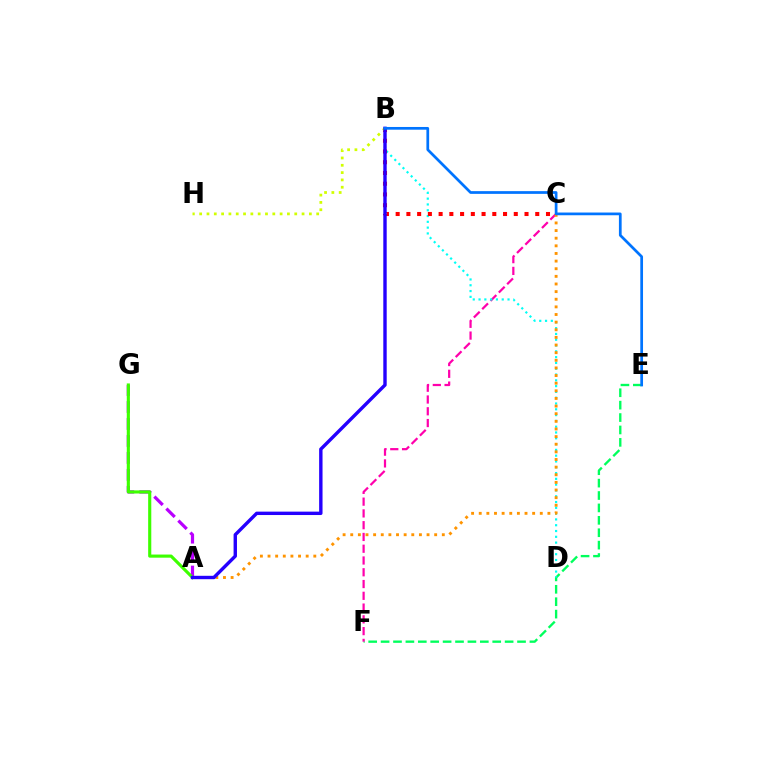{('E', 'F'): [{'color': '#00ff5c', 'line_style': 'dashed', 'thickness': 1.68}], ('A', 'G'): [{'color': '#b900ff', 'line_style': 'dashed', 'thickness': 2.31}, {'color': '#3dff00', 'line_style': 'solid', 'thickness': 2.25}], ('C', 'F'): [{'color': '#ff00ac', 'line_style': 'dashed', 'thickness': 1.6}], ('B', 'D'): [{'color': '#00fff6', 'line_style': 'dotted', 'thickness': 1.57}], ('A', 'C'): [{'color': '#ff9400', 'line_style': 'dotted', 'thickness': 2.07}], ('B', 'C'): [{'color': '#ff0000', 'line_style': 'dotted', 'thickness': 2.92}], ('B', 'H'): [{'color': '#d1ff00', 'line_style': 'dotted', 'thickness': 1.99}], ('A', 'B'): [{'color': '#2500ff', 'line_style': 'solid', 'thickness': 2.45}], ('B', 'E'): [{'color': '#0074ff', 'line_style': 'solid', 'thickness': 1.96}]}